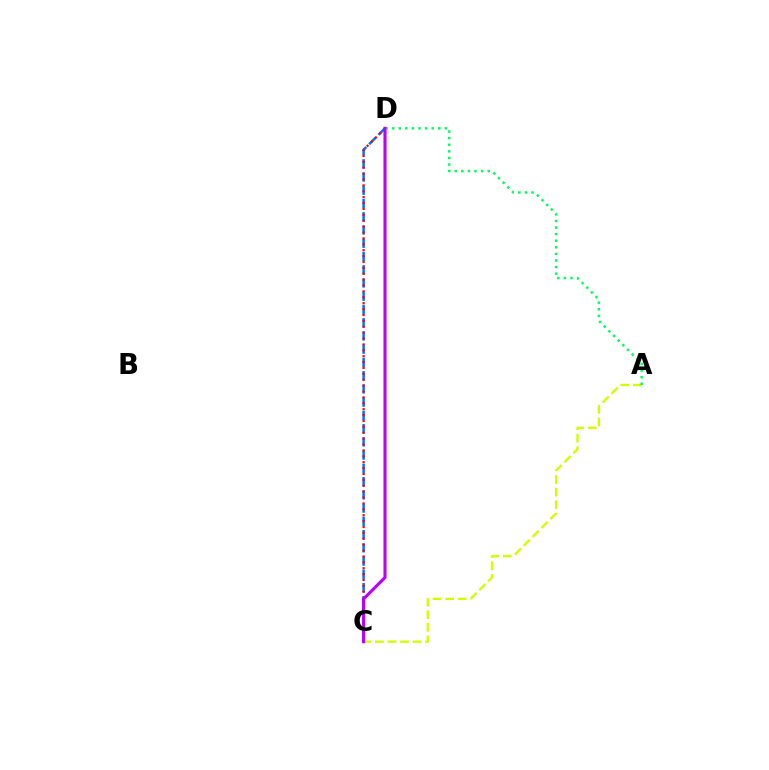{('C', 'D'): [{'color': '#0074ff', 'line_style': 'dashed', 'thickness': 1.8}, {'color': '#ff0000', 'line_style': 'dotted', 'thickness': 1.6}, {'color': '#b900ff', 'line_style': 'solid', 'thickness': 2.24}], ('A', 'C'): [{'color': '#d1ff00', 'line_style': 'dashed', 'thickness': 1.71}], ('A', 'D'): [{'color': '#00ff5c', 'line_style': 'dotted', 'thickness': 1.79}]}